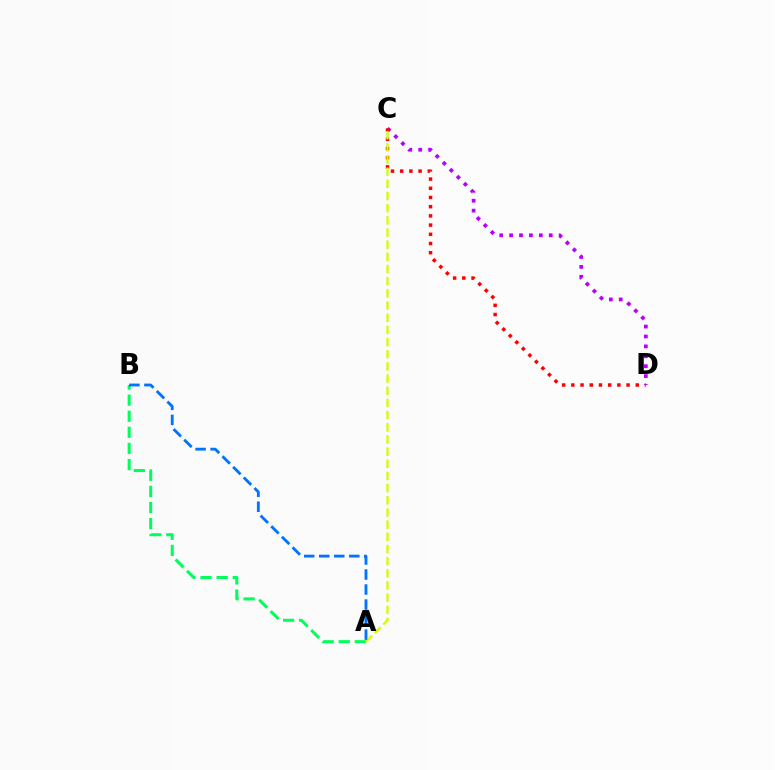{('A', 'B'): [{'color': '#00ff5c', 'line_style': 'dashed', 'thickness': 2.19}, {'color': '#0074ff', 'line_style': 'dashed', 'thickness': 2.04}], ('C', 'D'): [{'color': '#b900ff', 'line_style': 'dotted', 'thickness': 2.69}, {'color': '#ff0000', 'line_style': 'dotted', 'thickness': 2.5}], ('A', 'C'): [{'color': '#d1ff00', 'line_style': 'dashed', 'thickness': 1.65}]}